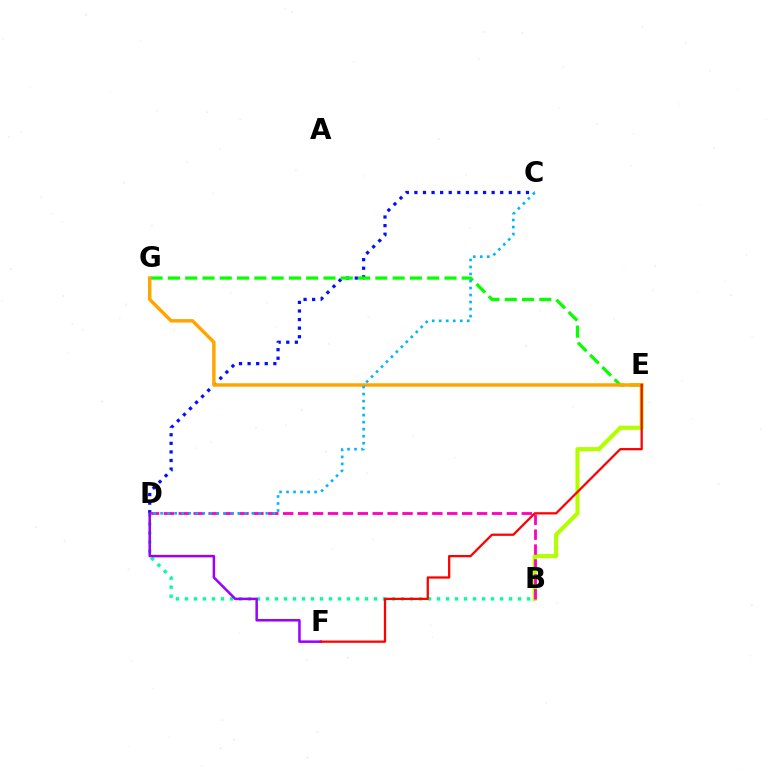{('C', 'D'): [{'color': '#0010ff', 'line_style': 'dotted', 'thickness': 2.33}, {'color': '#00b5ff', 'line_style': 'dotted', 'thickness': 1.91}], ('B', 'E'): [{'color': '#b3ff00', 'line_style': 'solid', 'thickness': 2.99}], ('B', 'D'): [{'color': '#ff00bd', 'line_style': 'dashed', 'thickness': 2.03}, {'color': '#00ff9d', 'line_style': 'dotted', 'thickness': 2.45}], ('E', 'G'): [{'color': '#08ff00', 'line_style': 'dashed', 'thickness': 2.35}, {'color': '#ffa500', 'line_style': 'solid', 'thickness': 2.49}], ('D', 'F'): [{'color': '#9b00ff', 'line_style': 'solid', 'thickness': 1.81}], ('E', 'F'): [{'color': '#ff0000', 'line_style': 'solid', 'thickness': 1.63}]}